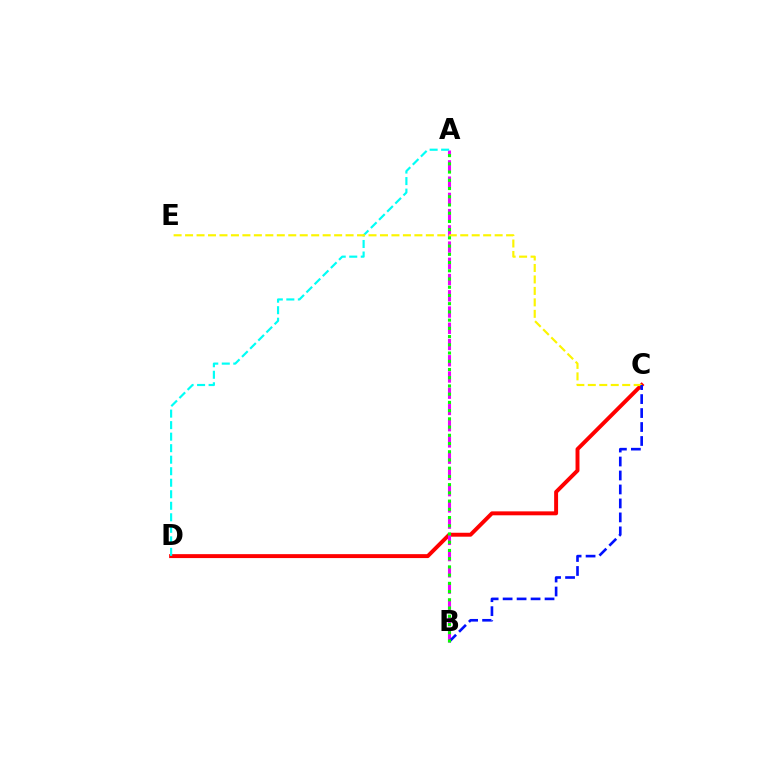{('C', 'D'): [{'color': '#ff0000', 'line_style': 'solid', 'thickness': 2.83}], ('A', 'B'): [{'color': '#ee00ff', 'line_style': 'dashed', 'thickness': 2.21}, {'color': '#08ff00', 'line_style': 'dotted', 'thickness': 2.23}], ('A', 'D'): [{'color': '#00fff6', 'line_style': 'dashed', 'thickness': 1.56}], ('C', 'E'): [{'color': '#fcf500', 'line_style': 'dashed', 'thickness': 1.56}], ('B', 'C'): [{'color': '#0010ff', 'line_style': 'dashed', 'thickness': 1.9}]}